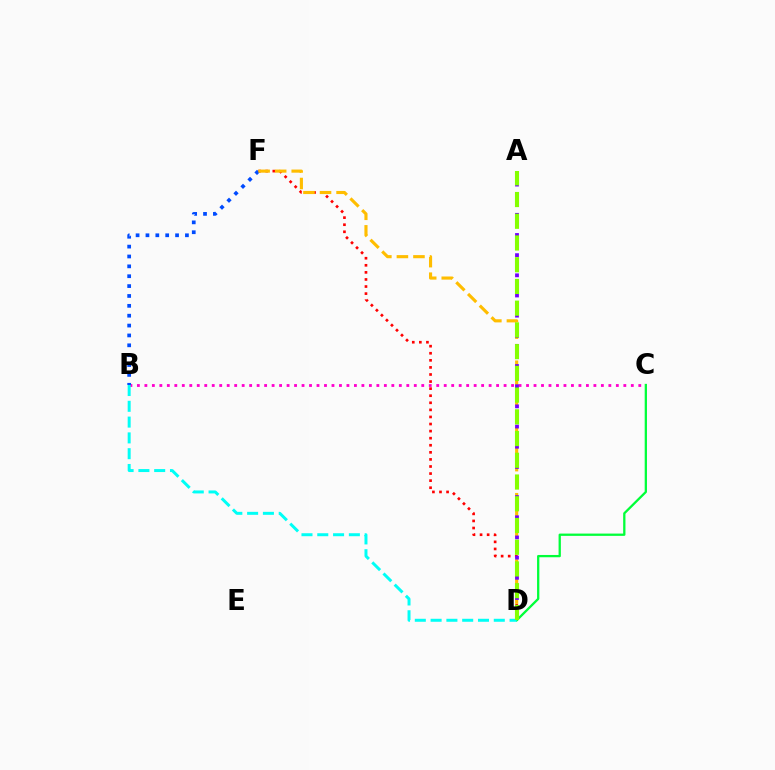{('D', 'F'): [{'color': '#ff0000', 'line_style': 'dotted', 'thickness': 1.92}, {'color': '#ffbd00', 'line_style': 'dashed', 'thickness': 2.25}], ('B', 'C'): [{'color': '#ff00cf', 'line_style': 'dotted', 'thickness': 2.03}], ('B', 'F'): [{'color': '#004bff', 'line_style': 'dotted', 'thickness': 2.68}], ('A', 'D'): [{'color': '#7200ff', 'line_style': 'dotted', 'thickness': 2.74}, {'color': '#84ff00', 'line_style': 'dashed', 'thickness': 2.95}], ('C', 'D'): [{'color': '#00ff39', 'line_style': 'solid', 'thickness': 1.65}], ('B', 'D'): [{'color': '#00fff6', 'line_style': 'dashed', 'thickness': 2.15}]}